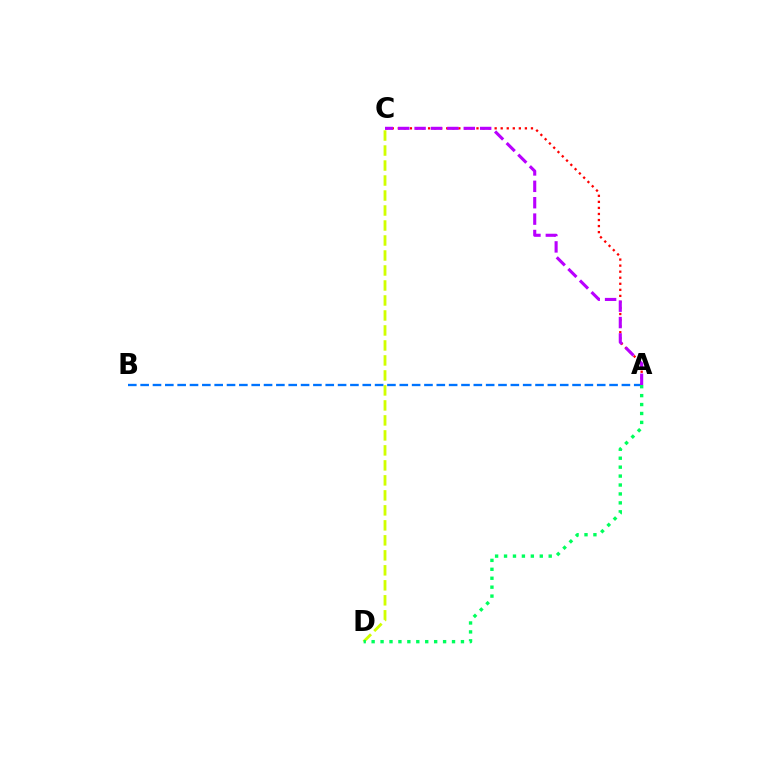{('C', 'D'): [{'color': '#d1ff00', 'line_style': 'dashed', 'thickness': 2.04}], ('A', 'C'): [{'color': '#ff0000', 'line_style': 'dotted', 'thickness': 1.64}, {'color': '#b900ff', 'line_style': 'dashed', 'thickness': 2.23}], ('A', 'B'): [{'color': '#0074ff', 'line_style': 'dashed', 'thickness': 1.68}], ('A', 'D'): [{'color': '#00ff5c', 'line_style': 'dotted', 'thickness': 2.43}]}